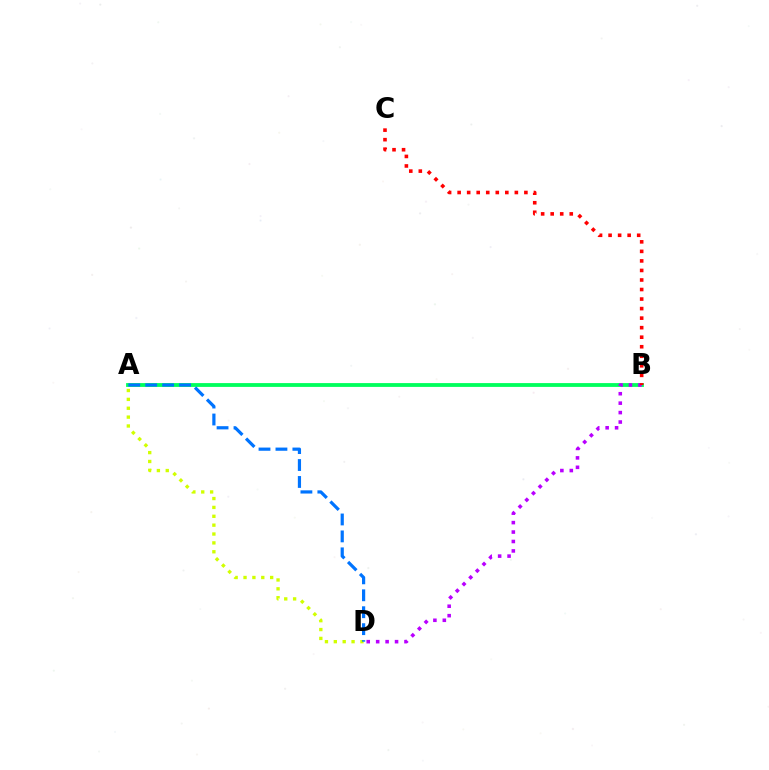{('A', 'B'): [{'color': '#00ff5c', 'line_style': 'solid', 'thickness': 2.75}], ('B', 'D'): [{'color': '#b900ff', 'line_style': 'dotted', 'thickness': 2.56}], ('A', 'D'): [{'color': '#d1ff00', 'line_style': 'dotted', 'thickness': 2.41}, {'color': '#0074ff', 'line_style': 'dashed', 'thickness': 2.3}], ('B', 'C'): [{'color': '#ff0000', 'line_style': 'dotted', 'thickness': 2.59}]}